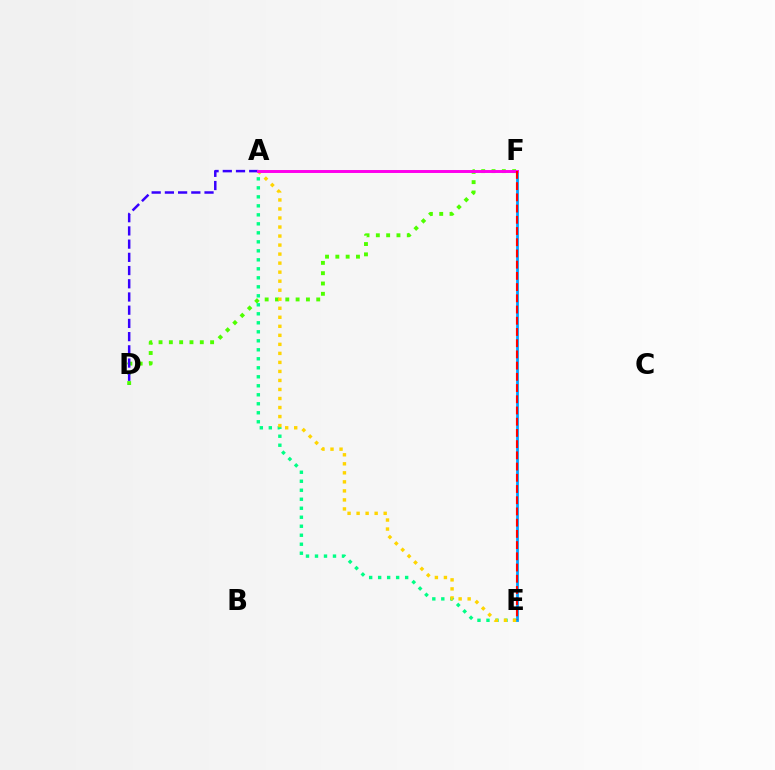{('D', 'F'): [{'color': '#4fff00', 'line_style': 'dotted', 'thickness': 2.8}], ('A', 'E'): [{'color': '#00ff86', 'line_style': 'dotted', 'thickness': 2.44}, {'color': '#ffd500', 'line_style': 'dotted', 'thickness': 2.45}], ('A', 'D'): [{'color': '#3700ff', 'line_style': 'dashed', 'thickness': 1.8}], ('E', 'F'): [{'color': '#009eff', 'line_style': 'solid', 'thickness': 2.0}, {'color': '#ff0000', 'line_style': 'dashed', 'thickness': 1.52}], ('A', 'F'): [{'color': '#ff00ed', 'line_style': 'solid', 'thickness': 2.13}]}